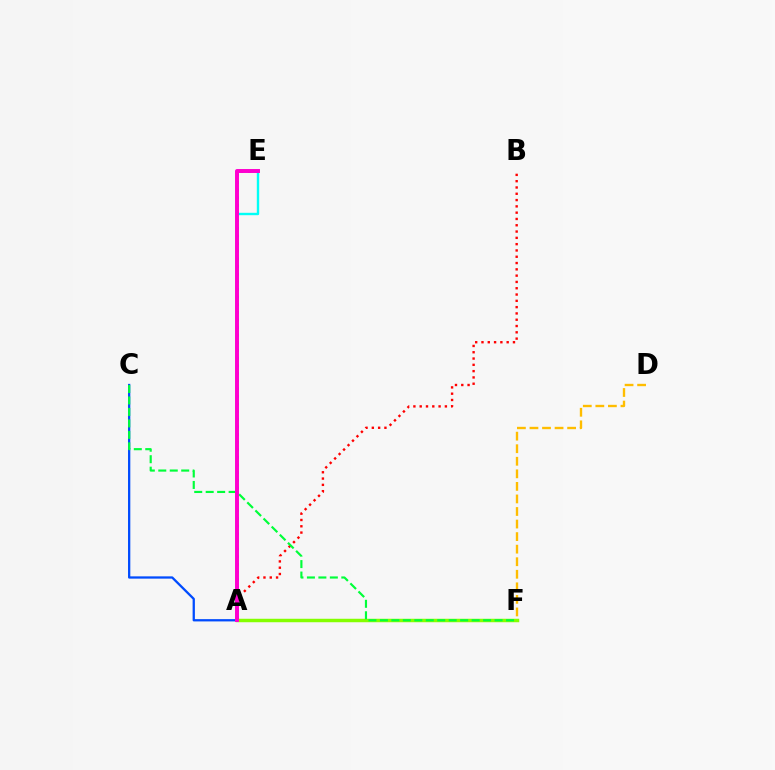{('A', 'E'): [{'color': '#7200ff', 'line_style': 'dotted', 'thickness': 2.07}, {'color': '#00fff6', 'line_style': 'solid', 'thickness': 1.72}, {'color': '#ff00cf', 'line_style': 'solid', 'thickness': 2.84}], ('A', 'B'): [{'color': '#ff0000', 'line_style': 'dotted', 'thickness': 1.71}], ('A', 'F'): [{'color': '#84ff00', 'line_style': 'solid', 'thickness': 2.5}], ('A', 'C'): [{'color': '#004bff', 'line_style': 'solid', 'thickness': 1.64}], ('C', 'F'): [{'color': '#00ff39', 'line_style': 'dashed', 'thickness': 1.56}], ('D', 'F'): [{'color': '#ffbd00', 'line_style': 'dashed', 'thickness': 1.71}]}